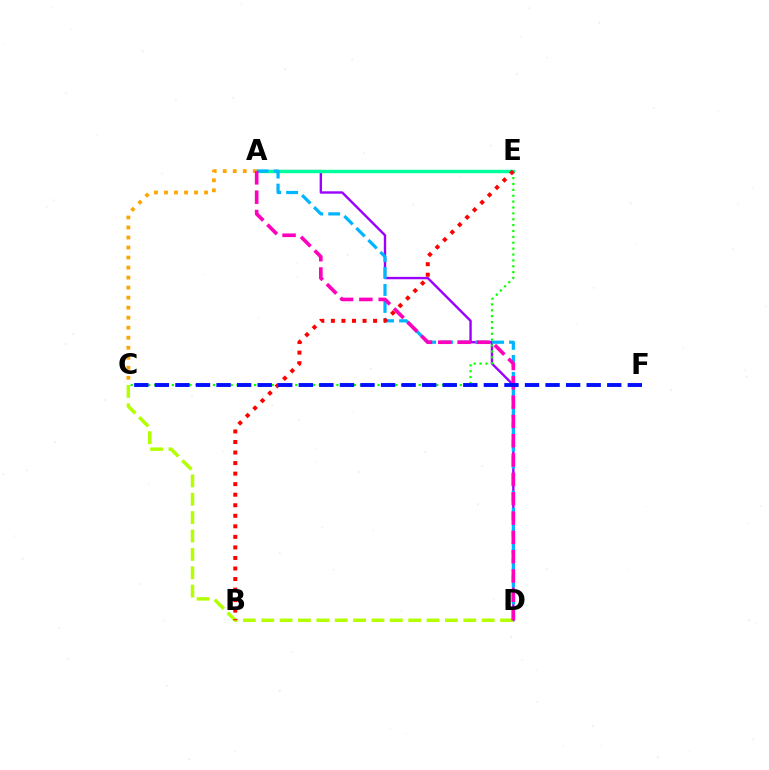{('A', 'D'): [{'color': '#9b00ff', 'line_style': 'solid', 'thickness': 1.72}, {'color': '#00b5ff', 'line_style': 'dashed', 'thickness': 2.31}, {'color': '#ff00bd', 'line_style': 'dashed', 'thickness': 2.62}], ('C', 'E'): [{'color': '#08ff00', 'line_style': 'dotted', 'thickness': 1.6}], ('C', 'D'): [{'color': '#b3ff00', 'line_style': 'dashed', 'thickness': 2.5}], ('A', 'E'): [{'color': '#00ff9d', 'line_style': 'solid', 'thickness': 2.46}], ('A', 'C'): [{'color': '#ffa500', 'line_style': 'dotted', 'thickness': 2.72}], ('B', 'E'): [{'color': '#ff0000', 'line_style': 'dotted', 'thickness': 2.86}], ('C', 'F'): [{'color': '#0010ff', 'line_style': 'dashed', 'thickness': 2.79}]}